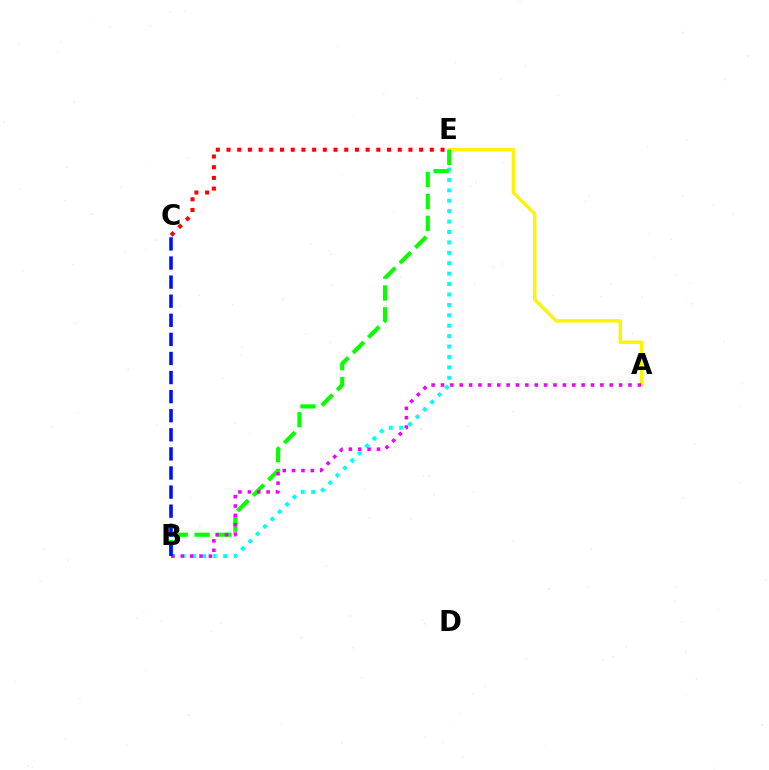{('A', 'E'): [{'color': '#fcf500', 'line_style': 'solid', 'thickness': 2.45}], ('B', 'E'): [{'color': '#00fff6', 'line_style': 'dotted', 'thickness': 2.83}, {'color': '#08ff00', 'line_style': 'dashed', 'thickness': 2.97}], ('A', 'B'): [{'color': '#ee00ff', 'line_style': 'dotted', 'thickness': 2.55}], ('B', 'C'): [{'color': '#0010ff', 'line_style': 'dashed', 'thickness': 2.59}], ('C', 'E'): [{'color': '#ff0000', 'line_style': 'dotted', 'thickness': 2.91}]}